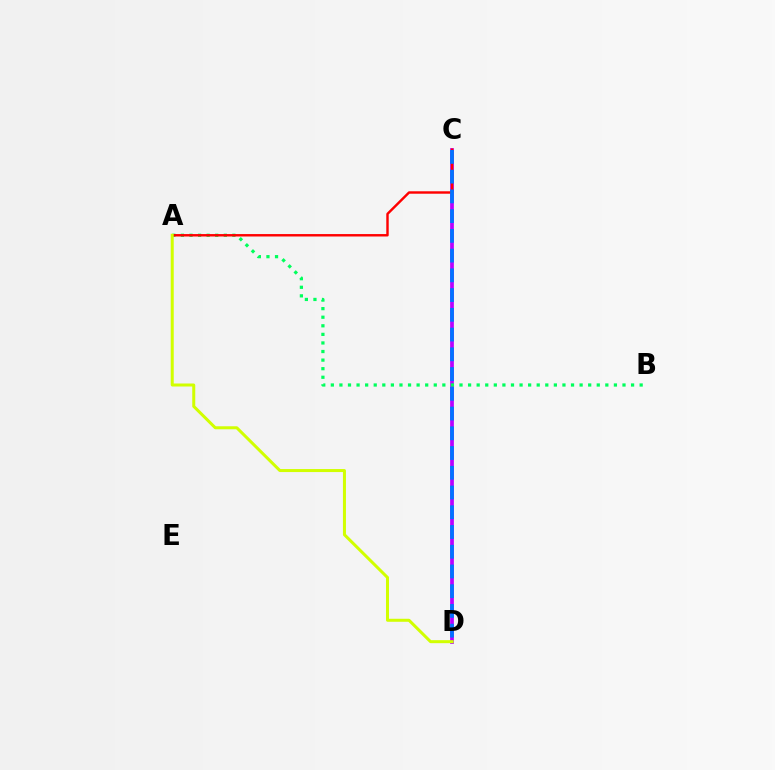{('C', 'D'): [{'color': '#b900ff', 'line_style': 'solid', 'thickness': 2.69}, {'color': '#0074ff', 'line_style': 'dashed', 'thickness': 2.68}], ('A', 'B'): [{'color': '#00ff5c', 'line_style': 'dotted', 'thickness': 2.33}], ('A', 'C'): [{'color': '#ff0000', 'line_style': 'solid', 'thickness': 1.75}], ('A', 'D'): [{'color': '#d1ff00', 'line_style': 'solid', 'thickness': 2.17}]}